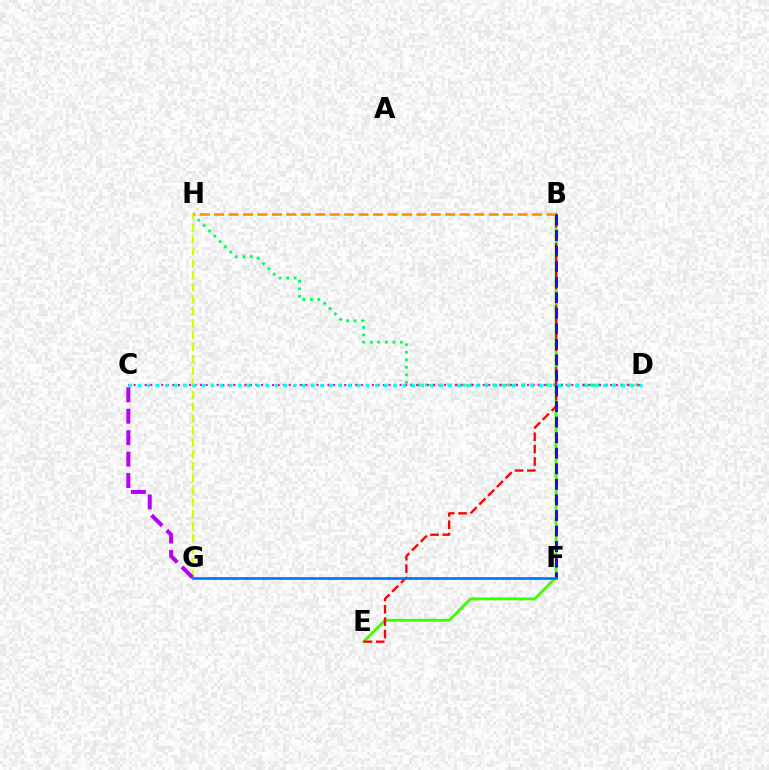{('B', 'E'): [{'color': '#3dff00', 'line_style': 'solid', 'thickness': 2.05}, {'color': '#ff0000', 'line_style': 'dashed', 'thickness': 1.68}], ('D', 'H'): [{'color': '#00ff5c', 'line_style': 'dotted', 'thickness': 2.04}], ('G', 'H'): [{'color': '#d1ff00', 'line_style': 'dashed', 'thickness': 1.62}], ('B', 'H'): [{'color': '#ff9400', 'line_style': 'dashed', 'thickness': 1.96}], ('C', 'D'): [{'color': '#ff00ac', 'line_style': 'dotted', 'thickness': 1.51}, {'color': '#00fff6', 'line_style': 'dotted', 'thickness': 2.48}], ('B', 'F'): [{'color': '#2500ff', 'line_style': 'dashed', 'thickness': 2.11}], ('F', 'G'): [{'color': '#0074ff', 'line_style': 'solid', 'thickness': 1.91}], ('C', 'G'): [{'color': '#b900ff', 'line_style': 'dashed', 'thickness': 2.91}]}